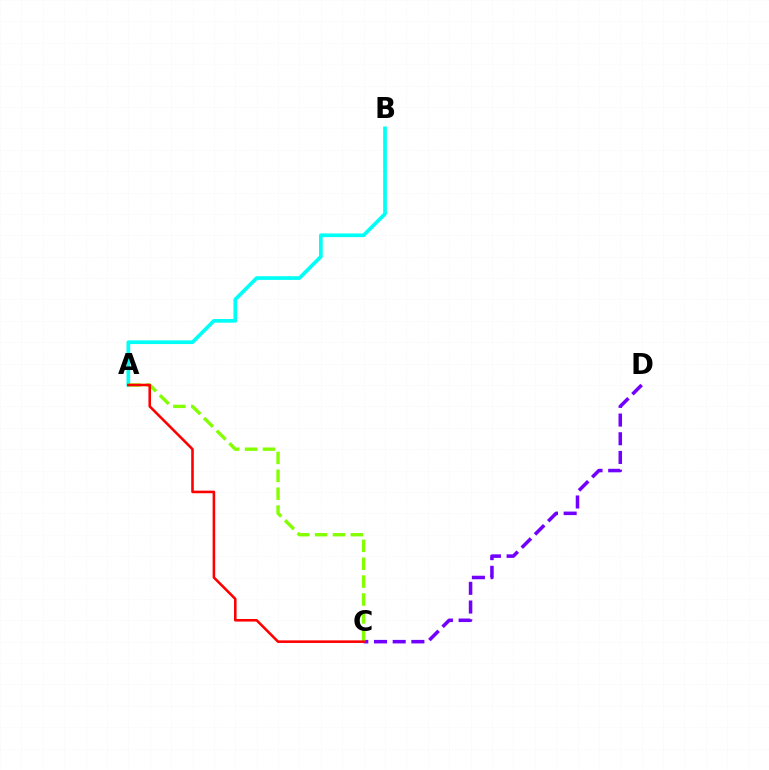{('C', 'D'): [{'color': '#7200ff', 'line_style': 'dashed', 'thickness': 2.54}], ('A', 'B'): [{'color': '#00fff6', 'line_style': 'solid', 'thickness': 2.66}], ('A', 'C'): [{'color': '#84ff00', 'line_style': 'dashed', 'thickness': 2.43}, {'color': '#ff0000', 'line_style': 'solid', 'thickness': 1.86}]}